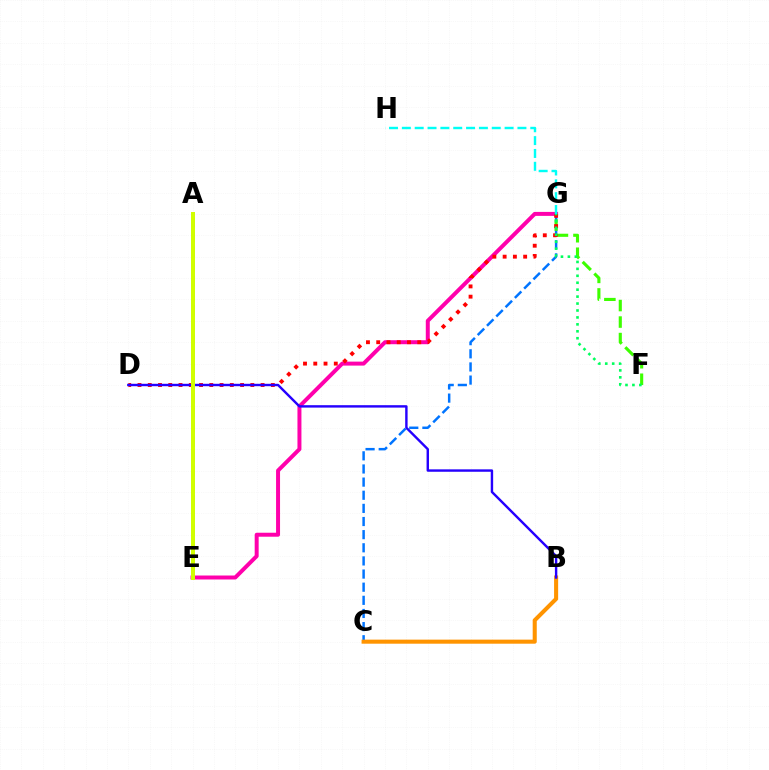{('C', 'G'): [{'color': '#0074ff', 'line_style': 'dashed', 'thickness': 1.78}], ('E', 'G'): [{'color': '#ff00ac', 'line_style': 'solid', 'thickness': 2.86}], ('F', 'G'): [{'color': '#3dff00', 'line_style': 'dashed', 'thickness': 2.24}, {'color': '#00ff5c', 'line_style': 'dotted', 'thickness': 1.88}], ('D', 'G'): [{'color': '#ff0000', 'line_style': 'dotted', 'thickness': 2.79}], ('B', 'C'): [{'color': '#ff9400', 'line_style': 'solid', 'thickness': 2.93}], ('G', 'H'): [{'color': '#00fff6', 'line_style': 'dashed', 'thickness': 1.74}], ('A', 'E'): [{'color': '#b900ff', 'line_style': 'dashed', 'thickness': 1.99}, {'color': '#d1ff00', 'line_style': 'solid', 'thickness': 2.86}], ('B', 'D'): [{'color': '#2500ff', 'line_style': 'solid', 'thickness': 1.74}]}